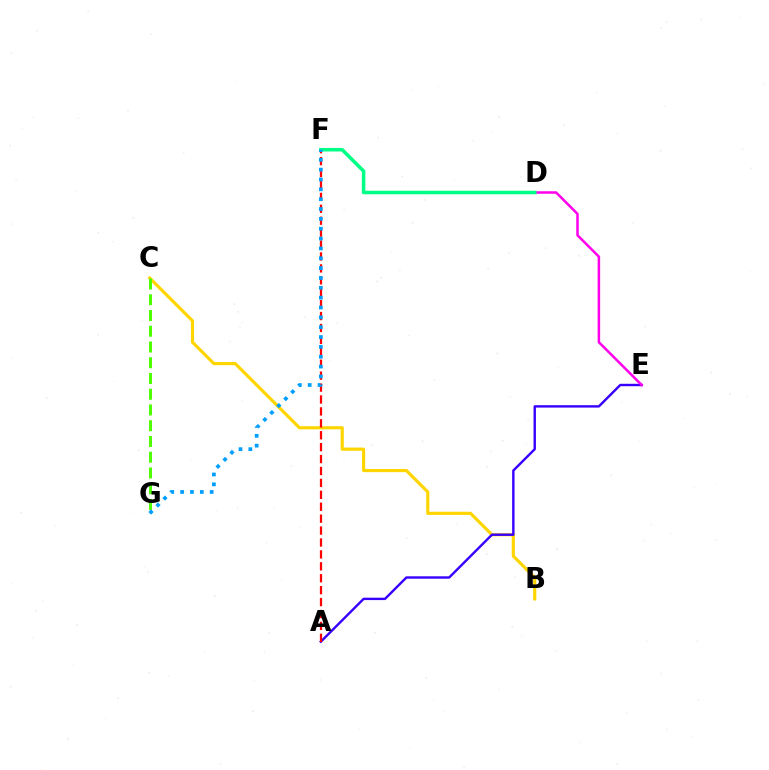{('B', 'C'): [{'color': '#ffd500', 'line_style': 'solid', 'thickness': 2.27}], ('C', 'G'): [{'color': '#4fff00', 'line_style': 'dashed', 'thickness': 2.14}], ('A', 'E'): [{'color': '#3700ff', 'line_style': 'solid', 'thickness': 1.73}], ('D', 'E'): [{'color': '#ff00ed', 'line_style': 'solid', 'thickness': 1.8}], ('A', 'F'): [{'color': '#ff0000', 'line_style': 'dashed', 'thickness': 1.62}], ('D', 'F'): [{'color': '#00ff86', 'line_style': 'solid', 'thickness': 2.54}], ('F', 'G'): [{'color': '#009eff', 'line_style': 'dotted', 'thickness': 2.68}]}